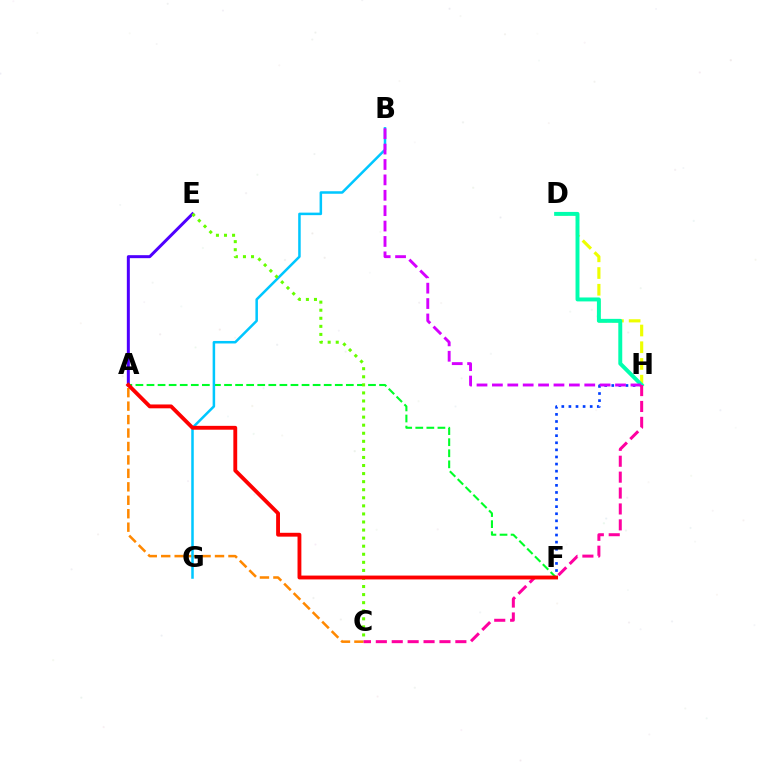{('A', 'F'): [{'color': '#00ff27', 'line_style': 'dashed', 'thickness': 1.5}, {'color': '#ff0000', 'line_style': 'solid', 'thickness': 2.77}], ('A', 'C'): [{'color': '#ff8800', 'line_style': 'dashed', 'thickness': 1.83}], ('D', 'H'): [{'color': '#eeff00', 'line_style': 'dashed', 'thickness': 2.27}, {'color': '#00ffaf', 'line_style': 'solid', 'thickness': 2.84}], ('B', 'G'): [{'color': '#00c7ff', 'line_style': 'solid', 'thickness': 1.81}], ('F', 'H'): [{'color': '#003fff', 'line_style': 'dotted', 'thickness': 1.93}], ('B', 'H'): [{'color': '#d600ff', 'line_style': 'dashed', 'thickness': 2.09}], ('A', 'E'): [{'color': '#4f00ff', 'line_style': 'solid', 'thickness': 2.16}], ('C', 'E'): [{'color': '#66ff00', 'line_style': 'dotted', 'thickness': 2.19}], ('C', 'H'): [{'color': '#ff00a0', 'line_style': 'dashed', 'thickness': 2.16}]}